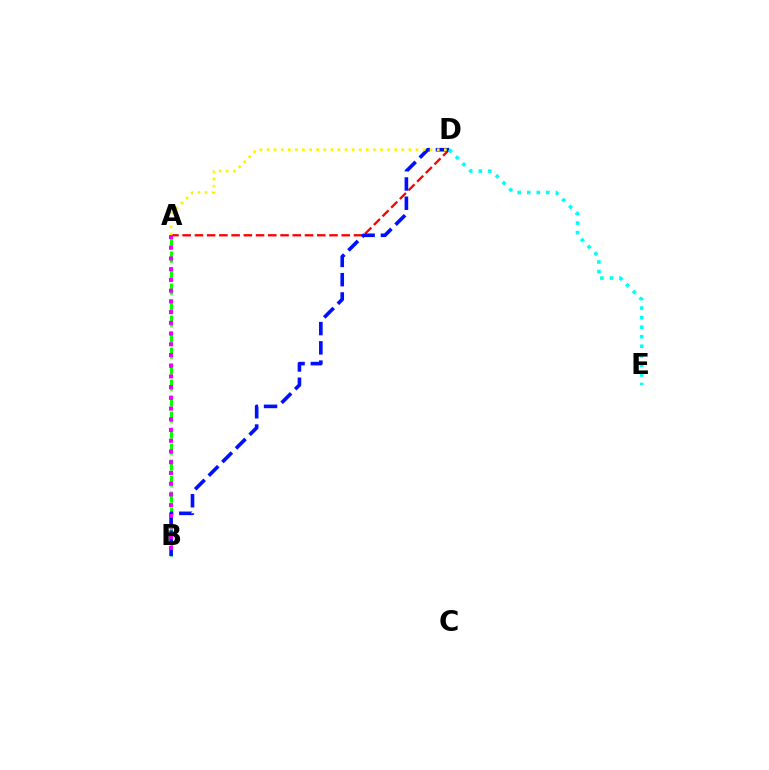{('A', 'D'): [{'color': '#ff0000', 'line_style': 'dashed', 'thickness': 1.66}, {'color': '#fcf500', 'line_style': 'dotted', 'thickness': 1.93}], ('A', 'B'): [{'color': '#08ff00', 'line_style': 'dashed', 'thickness': 2.17}, {'color': '#ee00ff', 'line_style': 'dotted', 'thickness': 2.91}], ('B', 'D'): [{'color': '#0010ff', 'line_style': 'dashed', 'thickness': 2.62}], ('D', 'E'): [{'color': '#00fff6', 'line_style': 'dotted', 'thickness': 2.59}]}